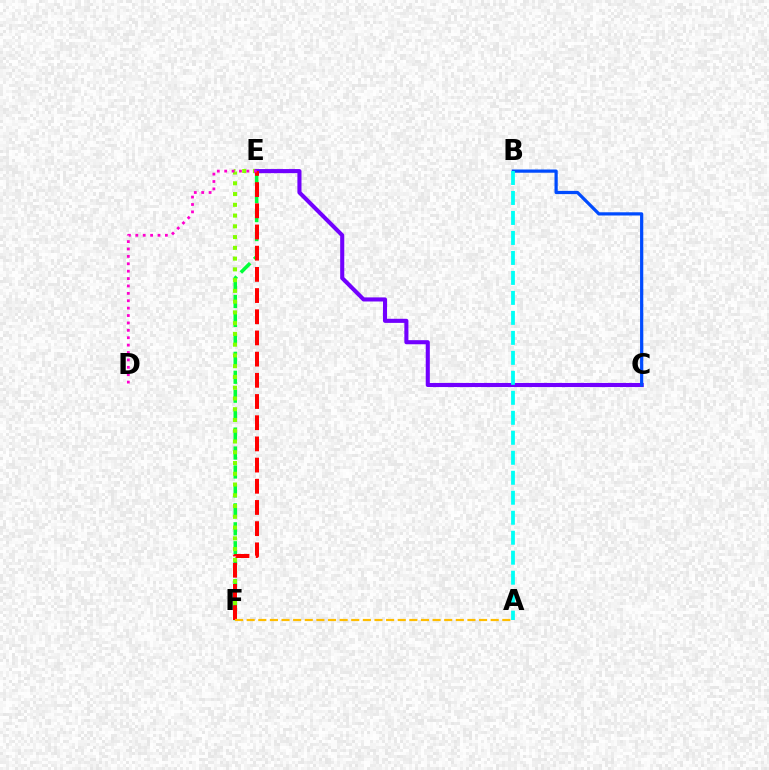{('E', 'F'): [{'color': '#00ff39', 'line_style': 'dashed', 'thickness': 2.57}, {'color': '#84ff00', 'line_style': 'dotted', 'thickness': 2.92}, {'color': '#ff0000', 'line_style': 'dashed', 'thickness': 2.88}], ('C', 'E'): [{'color': '#7200ff', 'line_style': 'solid', 'thickness': 2.94}], ('A', 'F'): [{'color': '#ffbd00', 'line_style': 'dashed', 'thickness': 1.58}], ('B', 'C'): [{'color': '#004bff', 'line_style': 'solid', 'thickness': 2.32}], ('D', 'E'): [{'color': '#ff00cf', 'line_style': 'dotted', 'thickness': 2.01}], ('A', 'B'): [{'color': '#00fff6', 'line_style': 'dashed', 'thickness': 2.72}]}